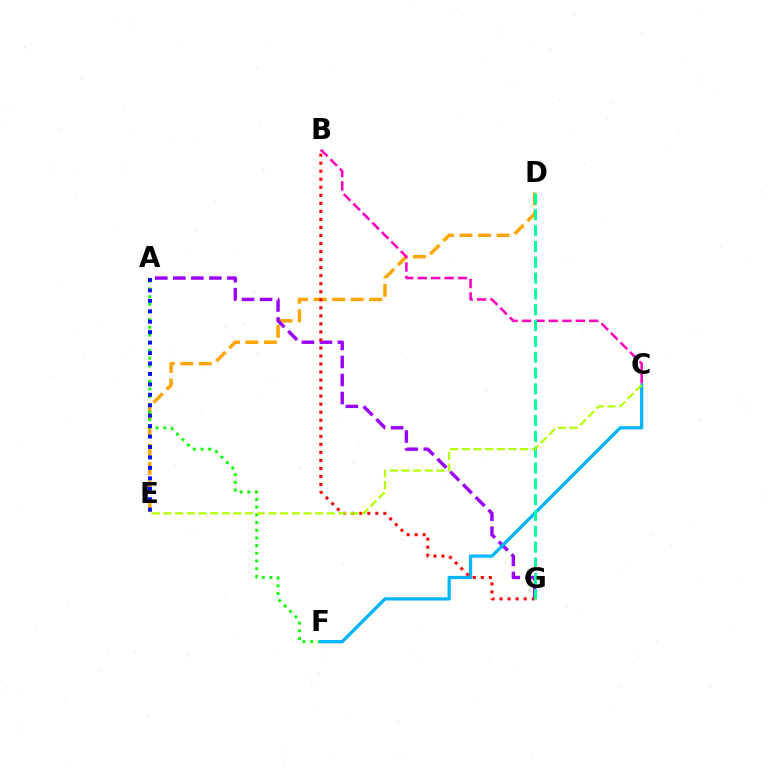{('D', 'E'): [{'color': '#ffa500', 'line_style': 'dashed', 'thickness': 2.51}], ('A', 'F'): [{'color': '#08ff00', 'line_style': 'dotted', 'thickness': 2.09}], ('A', 'E'): [{'color': '#0010ff', 'line_style': 'dotted', 'thickness': 2.84}], ('A', 'G'): [{'color': '#9b00ff', 'line_style': 'dashed', 'thickness': 2.45}], ('C', 'F'): [{'color': '#00b5ff', 'line_style': 'solid', 'thickness': 2.35}], ('B', 'G'): [{'color': '#ff0000', 'line_style': 'dotted', 'thickness': 2.18}], ('B', 'C'): [{'color': '#ff00bd', 'line_style': 'dashed', 'thickness': 1.83}], ('D', 'G'): [{'color': '#00ff9d', 'line_style': 'dashed', 'thickness': 2.15}], ('C', 'E'): [{'color': '#b3ff00', 'line_style': 'dashed', 'thickness': 1.59}]}